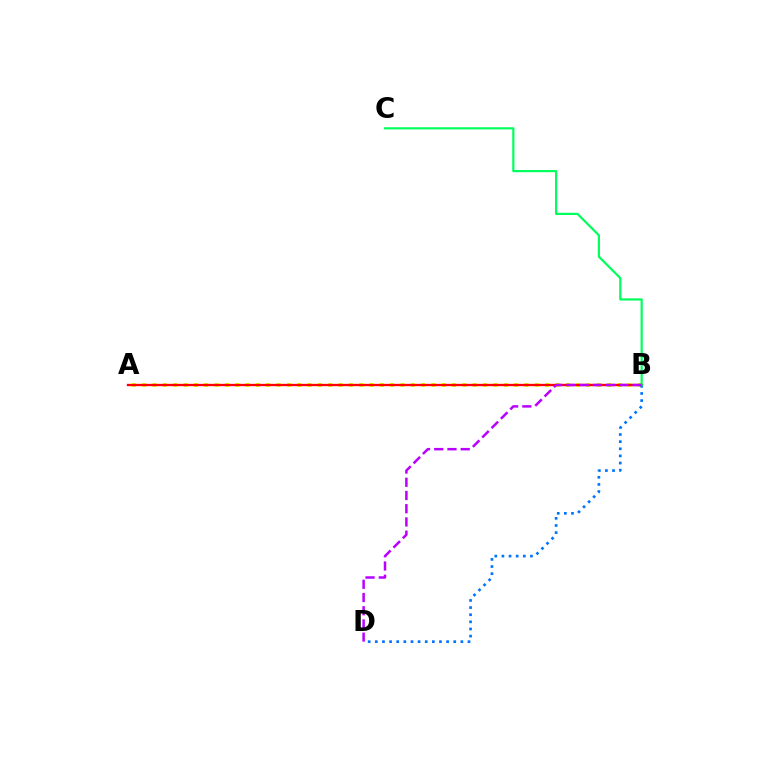{('A', 'B'): [{'color': '#d1ff00', 'line_style': 'dotted', 'thickness': 2.81}, {'color': '#ff0000', 'line_style': 'solid', 'thickness': 1.68}], ('B', 'D'): [{'color': '#0074ff', 'line_style': 'dotted', 'thickness': 1.94}, {'color': '#b900ff', 'line_style': 'dashed', 'thickness': 1.8}], ('B', 'C'): [{'color': '#00ff5c', 'line_style': 'solid', 'thickness': 1.58}]}